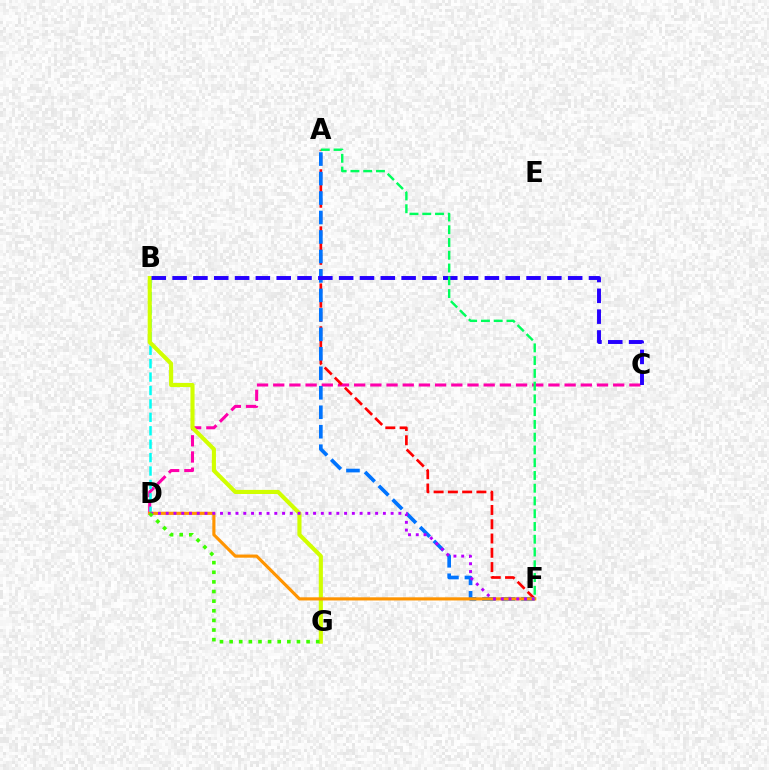{('C', 'D'): [{'color': '#ff00ac', 'line_style': 'dashed', 'thickness': 2.2}], ('B', 'D'): [{'color': '#00fff6', 'line_style': 'dashed', 'thickness': 1.82}], ('A', 'F'): [{'color': '#ff0000', 'line_style': 'dashed', 'thickness': 1.94}, {'color': '#0074ff', 'line_style': 'dashed', 'thickness': 2.65}, {'color': '#00ff5c', 'line_style': 'dashed', 'thickness': 1.73}], ('B', 'G'): [{'color': '#d1ff00', 'line_style': 'solid', 'thickness': 2.96}], ('D', 'F'): [{'color': '#ff9400', 'line_style': 'solid', 'thickness': 2.26}, {'color': '#b900ff', 'line_style': 'dotted', 'thickness': 2.11}], ('B', 'C'): [{'color': '#2500ff', 'line_style': 'dashed', 'thickness': 2.83}], ('D', 'G'): [{'color': '#3dff00', 'line_style': 'dotted', 'thickness': 2.61}]}